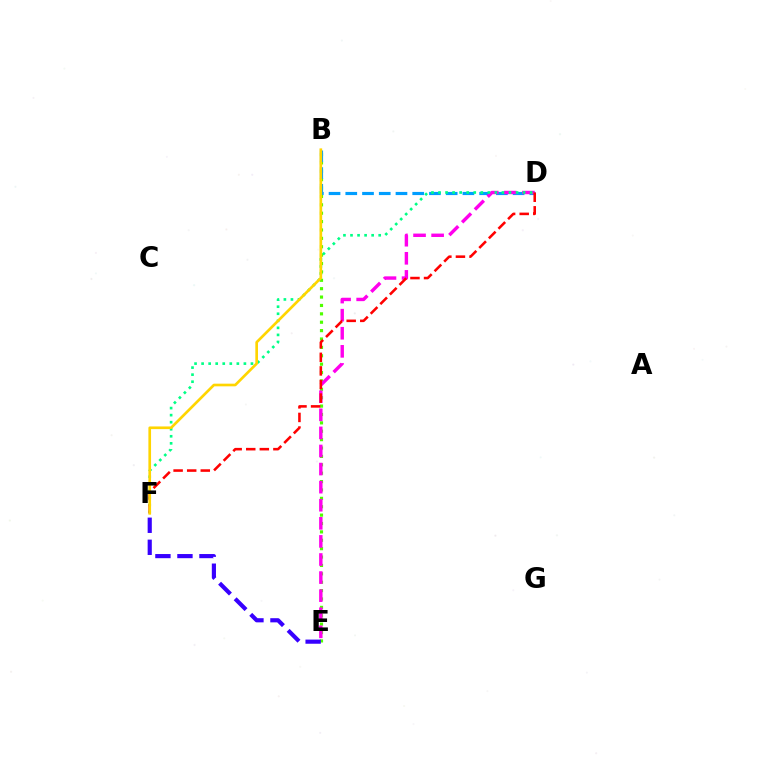{('B', 'E'): [{'color': '#4fff00', 'line_style': 'dotted', 'thickness': 2.28}], ('B', 'D'): [{'color': '#009eff', 'line_style': 'dashed', 'thickness': 2.27}], ('D', 'E'): [{'color': '#ff00ed', 'line_style': 'dashed', 'thickness': 2.46}], ('E', 'F'): [{'color': '#3700ff', 'line_style': 'dashed', 'thickness': 2.99}], ('D', 'F'): [{'color': '#00ff86', 'line_style': 'dotted', 'thickness': 1.92}, {'color': '#ff0000', 'line_style': 'dashed', 'thickness': 1.85}], ('B', 'F'): [{'color': '#ffd500', 'line_style': 'solid', 'thickness': 1.92}]}